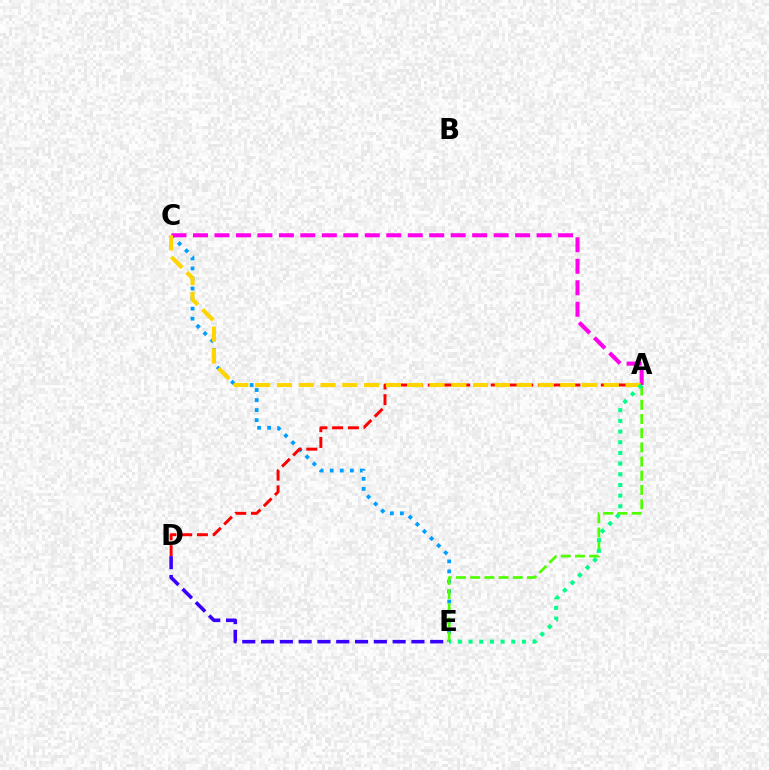{('C', 'E'): [{'color': '#009eff', 'line_style': 'dotted', 'thickness': 2.73}], ('A', 'E'): [{'color': '#4fff00', 'line_style': 'dashed', 'thickness': 1.93}, {'color': '#00ff86', 'line_style': 'dotted', 'thickness': 2.9}], ('A', 'C'): [{'color': '#ff00ed', 'line_style': 'dashed', 'thickness': 2.92}, {'color': '#ffd500', 'line_style': 'dashed', 'thickness': 2.96}], ('A', 'D'): [{'color': '#ff0000', 'line_style': 'dashed', 'thickness': 2.14}], ('D', 'E'): [{'color': '#3700ff', 'line_style': 'dashed', 'thickness': 2.55}]}